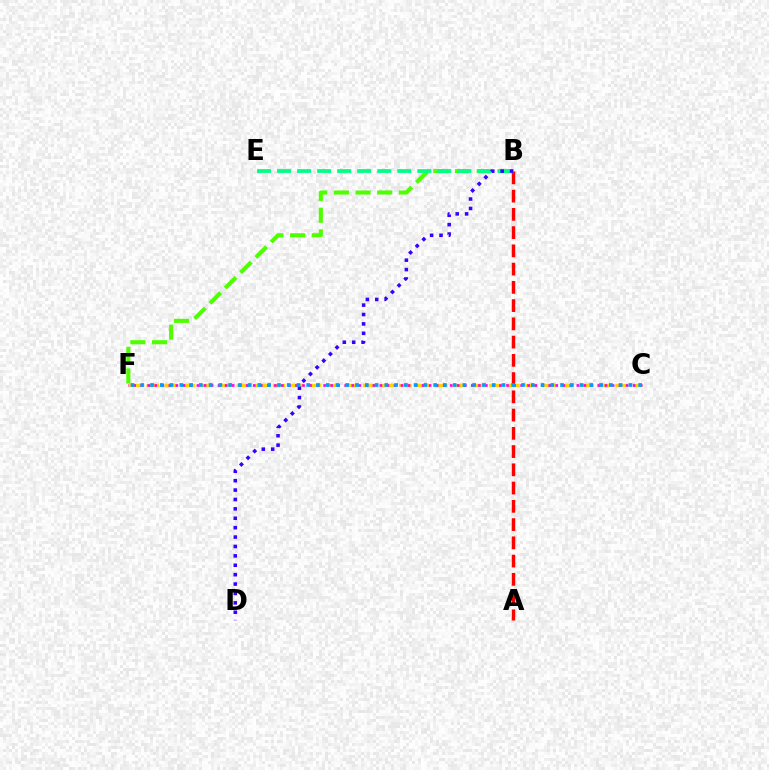{('C', 'F'): [{'color': '#ffd500', 'line_style': 'dashed', 'thickness': 2.45}, {'color': '#ff00ed', 'line_style': 'dotted', 'thickness': 1.91}, {'color': '#009eff', 'line_style': 'dotted', 'thickness': 2.65}], ('A', 'B'): [{'color': '#ff0000', 'line_style': 'dashed', 'thickness': 2.48}], ('B', 'F'): [{'color': '#4fff00', 'line_style': 'dashed', 'thickness': 2.94}], ('B', 'E'): [{'color': '#00ff86', 'line_style': 'dashed', 'thickness': 2.72}], ('B', 'D'): [{'color': '#3700ff', 'line_style': 'dotted', 'thickness': 2.55}]}